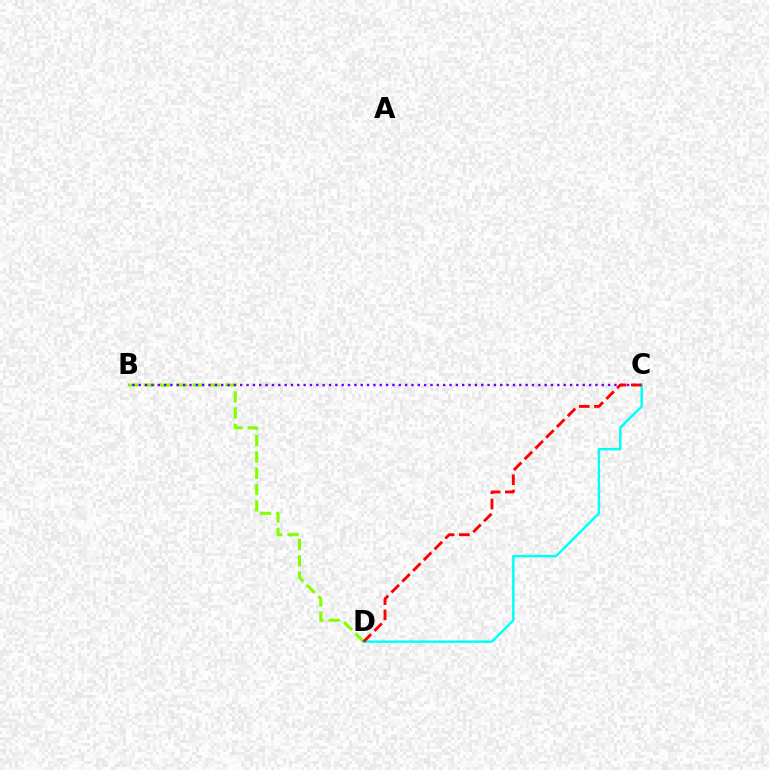{('B', 'D'): [{'color': '#84ff00', 'line_style': 'dashed', 'thickness': 2.22}], ('B', 'C'): [{'color': '#7200ff', 'line_style': 'dotted', 'thickness': 1.72}], ('C', 'D'): [{'color': '#00fff6', 'line_style': 'solid', 'thickness': 1.74}, {'color': '#ff0000', 'line_style': 'dashed', 'thickness': 2.07}]}